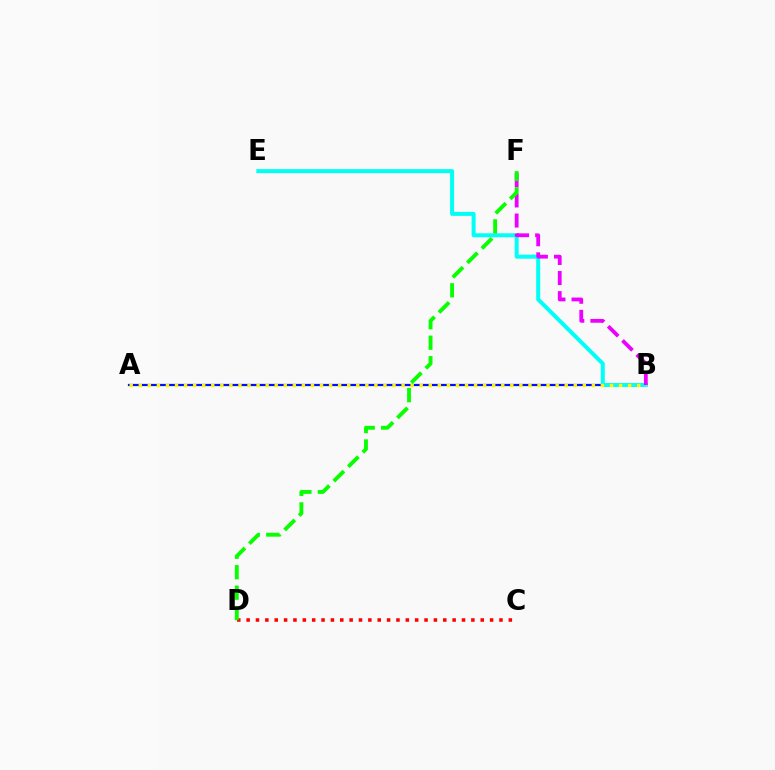{('A', 'B'): [{'color': '#0010ff', 'line_style': 'solid', 'thickness': 1.6}, {'color': '#fcf500', 'line_style': 'dotted', 'thickness': 2.46}], ('B', 'E'): [{'color': '#00fff6', 'line_style': 'solid', 'thickness': 2.88}], ('B', 'F'): [{'color': '#ee00ff', 'line_style': 'dashed', 'thickness': 2.73}], ('C', 'D'): [{'color': '#ff0000', 'line_style': 'dotted', 'thickness': 2.54}], ('D', 'F'): [{'color': '#08ff00', 'line_style': 'dashed', 'thickness': 2.78}]}